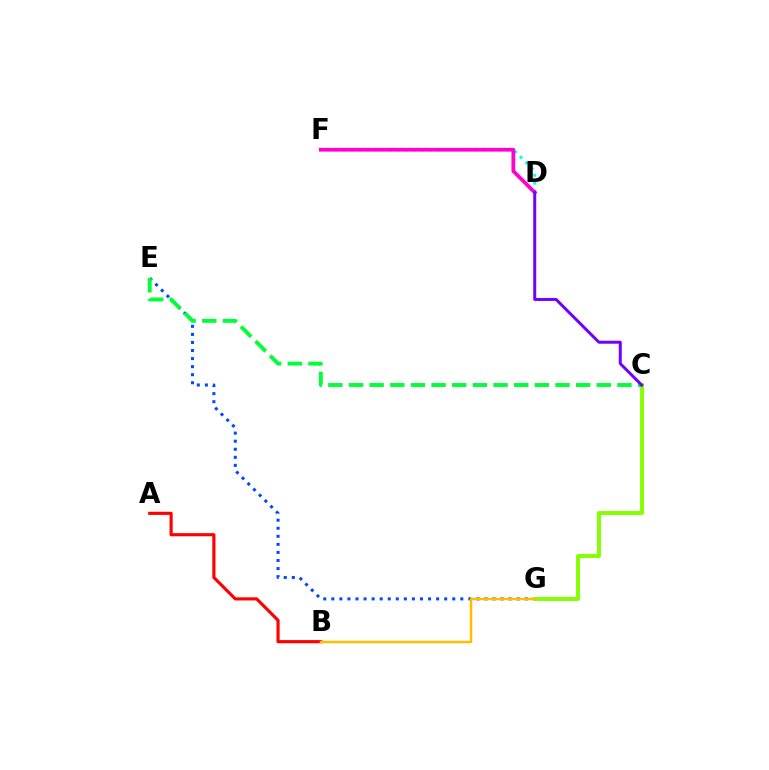{('E', 'G'): [{'color': '#004bff', 'line_style': 'dotted', 'thickness': 2.19}], ('C', 'G'): [{'color': '#84ff00', 'line_style': 'solid', 'thickness': 2.81}], ('A', 'B'): [{'color': '#ff0000', 'line_style': 'solid', 'thickness': 2.26}], ('B', 'G'): [{'color': '#ffbd00', 'line_style': 'solid', 'thickness': 1.8}], ('D', 'F'): [{'color': '#00fff6', 'line_style': 'dotted', 'thickness': 2.13}, {'color': '#ff00cf', 'line_style': 'solid', 'thickness': 2.7}], ('C', 'E'): [{'color': '#00ff39', 'line_style': 'dashed', 'thickness': 2.81}], ('C', 'D'): [{'color': '#7200ff', 'line_style': 'solid', 'thickness': 2.15}]}